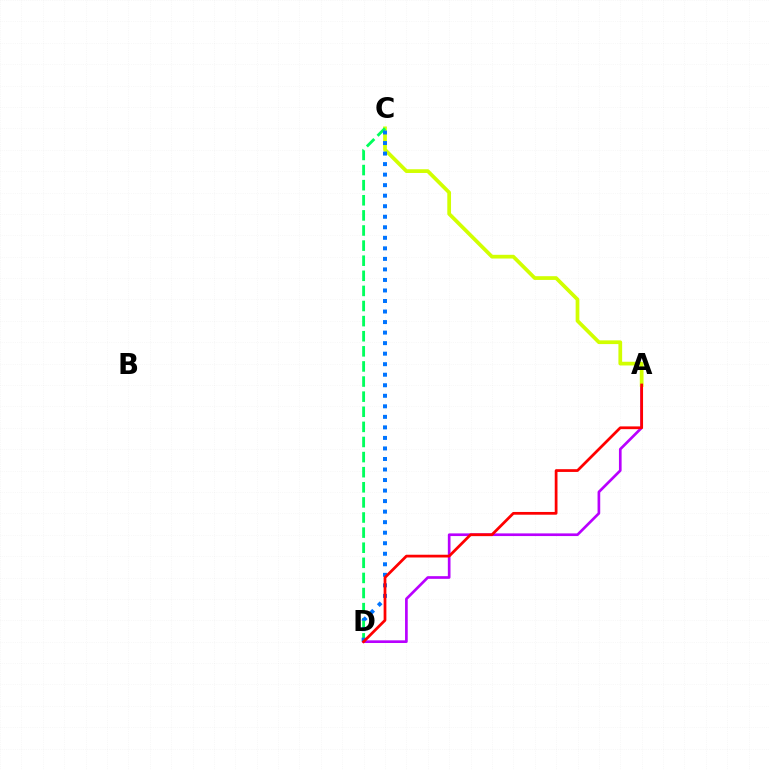{('A', 'D'): [{'color': '#b900ff', 'line_style': 'solid', 'thickness': 1.92}, {'color': '#ff0000', 'line_style': 'solid', 'thickness': 1.98}], ('A', 'C'): [{'color': '#d1ff00', 'line_style': 'solid', 'thickness': 2.68}], ('C', 'D'): [{'color': '#00ff5c', 'line_style': 'dashed', 'thickness': 2.05}, {'color': '#0074ff', 'line_style': 'dotted', 'thickness': 2.86}]}